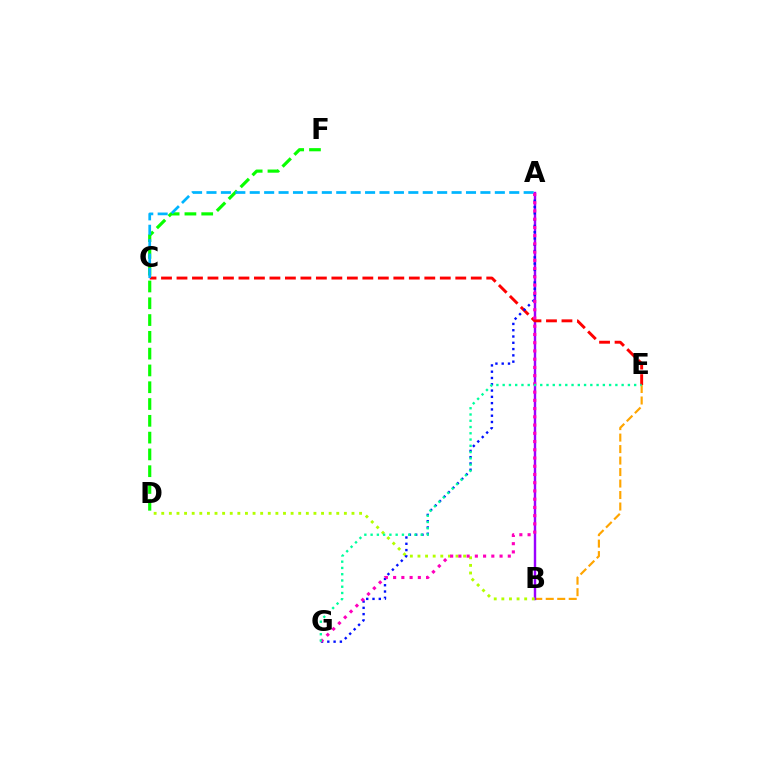{('D', 'F'): [{'color': '#08ff00', 'line_style': 'dashed', 'thickness': 2.28}], ('B', 'E'): [{'color': '#ffa500', 'line_style': 'dashed', 'thickness': 1.56}], ('A', 'B'): [{'color': '#9b00ff', 'line_style': 'solid', 'thickness': 1.74}], ('B', 'D'): [{'color': '#b3ff00', 'line_style': 'dotted', 'thickness': 2.07}], ('C', 'E'): [{'color': '#ff0000', 'line_style': 'dashed', 'thickness': 2.1}], ('A', 'G'): [{'color': '#0010ff', 'line_style': 'dotted', 'thickness': 1.71}, {'color': '#ff00bd', 'line_style': 'dotted', 'thickness': 2.24}], ('A', 'C'): [{'color': '#00b5ff', 'line_style': 'dashed', 'thickness': 1.96}], ('E', 'G'): [{'color': '#00ff9d', 'line_style': 'dotted', 'thickness': 1.7}]}